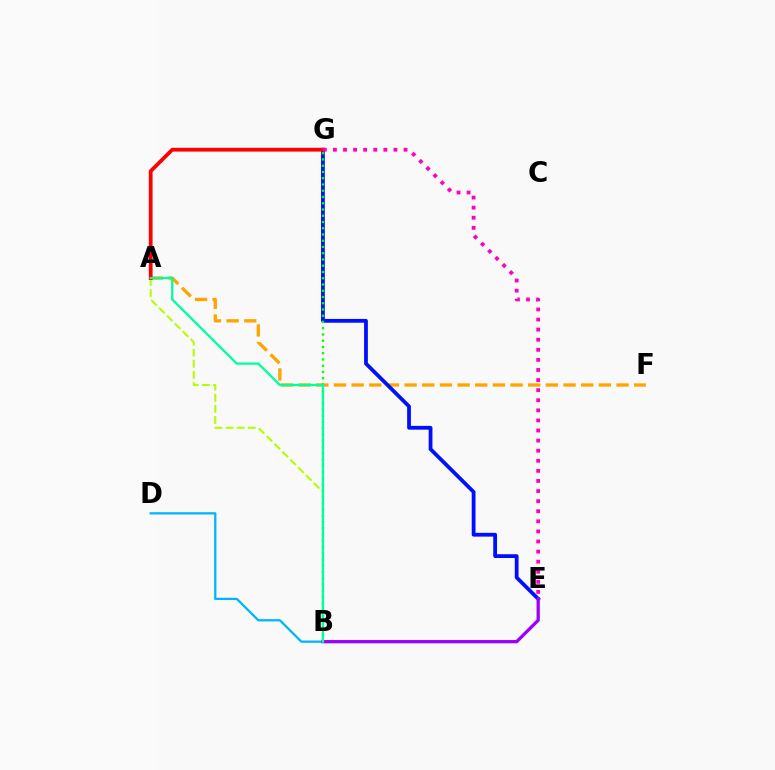{('A', 'F'): [{'color': '#ffa500', 'line_style': 'dashed', 'thickness': 2.4}], ('E', 'G'): [{'color': '#0010ff', 'line_style': 'solid', 'thickness': 2.72}, {'color': '#ff00bd', 'line_style': 'dotted', 'thickness': 2.74}], ('B', 'D'): [{'color': '#00b5ff', 'line_style': 'solid', 'thickness': 1.64}], ('B', 'E'): [{'color': '#9b00ff', 'line_style': 'solid', 'thickness': 2.35}], ('B', 'G'): [{'color': '#08ff00', 'line_style': 'dotted', 'thickness': 1.7}], ('A', 'B'): [{'color': '#b3ff00', 'line_style': 'dashed', 'thickness': 1.51}, {'color': '#00ff9d', 'line_style': 'solid', 'thickness': 1.65}], ('A', 'G'): [{'color': '#ff0000', 'line_style': 'solid', 'thickness': 2.71}]}